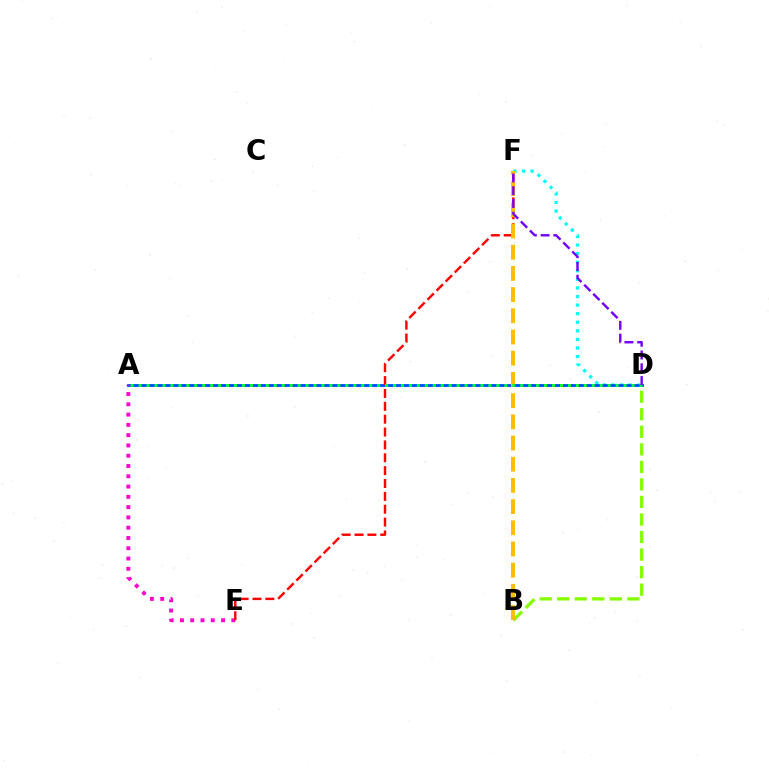{('D', 'F'): [{'color': '#00fff6', 'line_style': 'dotted', 'thickness': 2.33}, {'color': '#7200ff', 'line_style': 'dashed', 'thickness': 1.73}], ('B', 'D'): [{'color': '#84ff00', 'line_style': 'dashed', 'thickness': 2.38}], ('A', 'D'): [{'color': '#004bff', 'line_style': 'solid', 'thickness': 2.03}, {'color': '#00ff39', 'line_style': 'dotted', 'thickness': 2.16}], ('A', 'E'): [{'color': '#ff00cf', 'line_style': 'dotted', 'thickness': 2.79}], ('E', 'F'): [{'color': '#ff0000', 'line_style': 'dashed', 'thickness': 1.75}], ('B', 'F'): [{'color': '#ffbd00', 'line_style': 'dashed', 'thickness': 2.88}]}